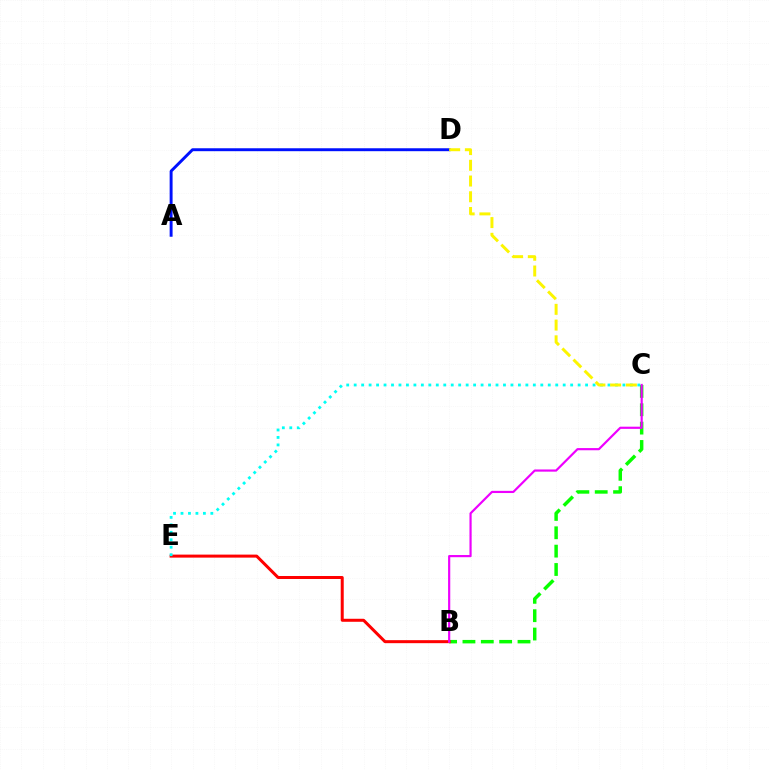{('A', 'D'): [{'color': '#0010ff', 'line_style': 'solid', 'thickness': 2.11}], ('B', 'C'): [{'color': '#08ff00', 'line_style': 'dashed', 'thickness': 2.49}, {'color': '#ee00ff', 'line_style': 'solid', 'thickness': 1.57}], ('B', 'E'): [{'color': '#ff0000', 'line_style': 'solid', 'thickness': 2.17}], ('C', 'E'): [{'color': '#00fff6', 'line_style': 'dotted', 'thickness': 2.03}], ('C', 'D'): [{'color': '#fcf500', 'line_style': 'dashed', 'thickness': 2.14}]}